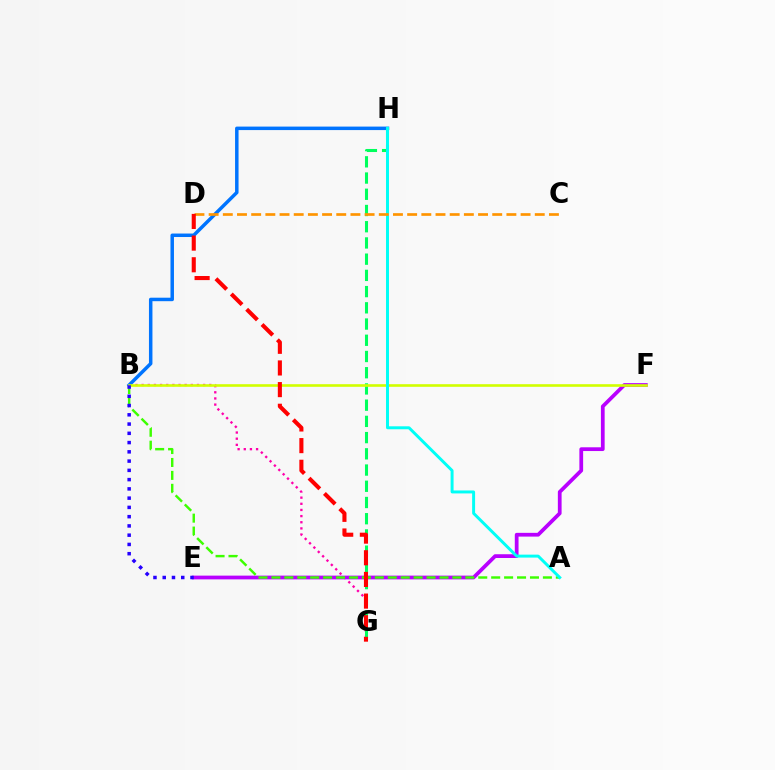{('B', 'G'): [{'color': '#ff00ac', 'line_style': 'dotted', 'thickness': 1.67}], ('B', 'H'): [{'color': '#0074ff', 'line_style': 'solid', 'thickness': 2.51}], ('E', 'F'): [{'color': '#b900ff', 'line_style': 'solid', 'thickness': 2.7}], ('G', 'H'): [{'color': '#00ff5c', 'line_style': 'dashed', 'thickness': 2.2}], ('A', 'B'): [{'color': '#3dff00', 'line_style': 'dashed', 'thickness': 1.76}], ('B', 'F'): [{'color': '#d1ff00', 'line_style': 'solid', 'thickness': 1.88}], ('A', 'H'): [{'color': '#00fff6', 'line_style': 'solid', 'thickness': 2.13}], ('C', 'D'): [{'color': '#ff9400', 'line_style': 'dashed', 'thickness': 1.93}], ('D', 'G'): [{'color': '#ff0000', 'line_style': 'dashed', 'thickness': 2.94}], ('B', 'E'): [{'color': '#2500ff', 'line_style': 'dotted', 'thickness': 2.52}]}